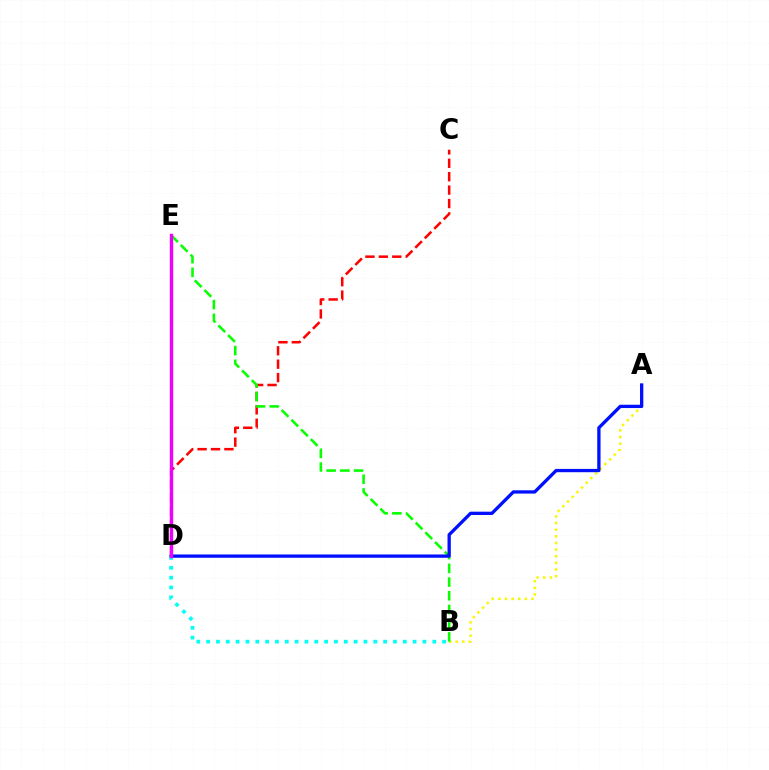{('A', 'B'): [{'color': '#fcf500', 'line_style': 'dotted', 'thickness': 1.8}], ('C', 'D'): [{'color': '#ff0000', 'line_style': 'dashed', 'thickness': 1.82}], ('B', 'E'): [{'color': '#08ff00', 'line_style': 'dashed', 'thickness': 1.86}], ('A', 'D'): [{'color': '#0010ff', 'line_style': 'solid', 'thickness': 2.38}], ('B', 'D'): [{'color': '#00fff6', 'line_style': 'dotted', 'thickness': 2.67}], ('D', 'E'): [{'color': '#ee00ff', 'line_style': 'solid', 'thickness': 2.44}]}